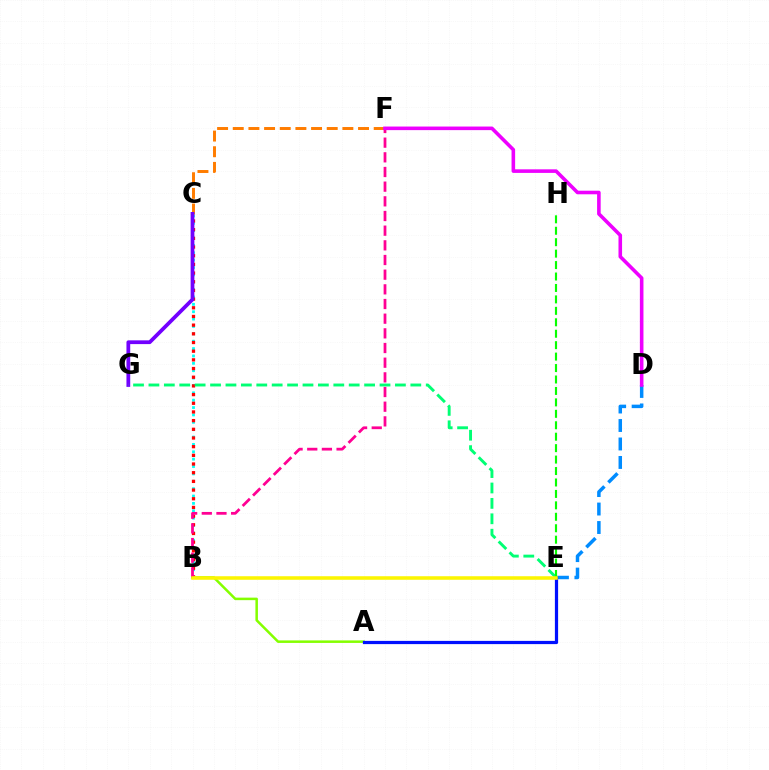{('B', 'C'): [{'color': '#00fff6', 'line_style': 'dotted', 'thickness': 2.0}, {'color': '#ff0000', 'line_style': 'dotted', 'thickness': 2.36}], ('D', 'E'): [{'color': '#008cff', 'line_style': 'dashed', 'thickness': 2.51}], ('C', 'F'): [{'color': '#ff7c00', 'line_style': 'dashed', 'thickness': 2.13}], ('A', 'B'): [{'color': '#84ff00', 'line_style': 'solid', 'thickness': 1.81}], ('A', 'E'): [{'color': '#0010ff', 'line_style': 'solid', 'thickness': 2.32}], ('B', 'F'): [{'color': '#ff0094', 'line_style': 'dashed', 'thickness': 1.99}], ('C', 'G'): [{'color': '#7200ff', 'line_style': 'solid', 'thickness': 2.71}], ('E', 'G'): [{'color': '#00ff74', 'line_style': 'dashed', 'thickness': 2.09}], ('D', 'F'): [{'color': '#ee00ff', 'line_style': 'solid', 'thickness': 2.58}], ('E', 'H'): [{'color': '#08ff00', 'line_style': 'dashed', 'thickness': 1.55}], ('B', 'E'): [{'color': '#fcf500', 'line_style': 'solid', 'thickness': 2.55}]}